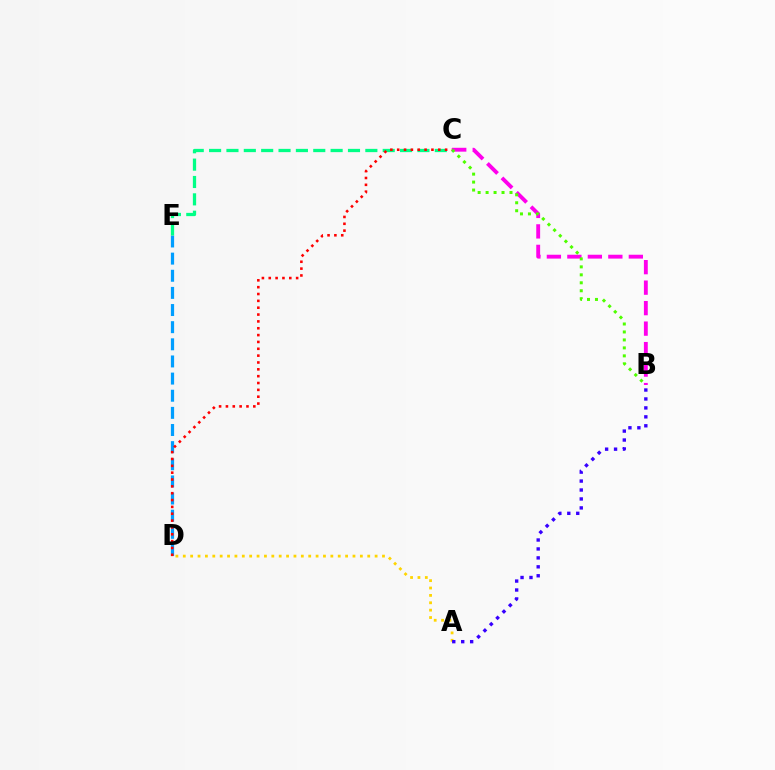{('B', 'C'): [{'color': '#ff00ed', 'line_style': 'dashed', 'thickness': 2.78}, {'color': '#4fff00', 'line_style': 'dotted', 'thickness': 2.16}], ('A', 'D'): [{'color': '#ffd500', 'line_style': 'dotted', 'thickness': 2.0}], ('A', 'B'): [{'color': '#3700ff', 'line_style': 'dotted', 'thickness': 2.43}], ('D', 'E'): [{'color': '#009eff', 'line_style': 'dashed', 'thickness': 2.33}], ('C', 'E'): [{'color': '#00ff86', 'line_style': 'dashed', 'thickness': 2.36}], ('C', 'D'): [{'color': '#ff0000', 'line_style': 'dotted', 'thickness': 1.86}]}